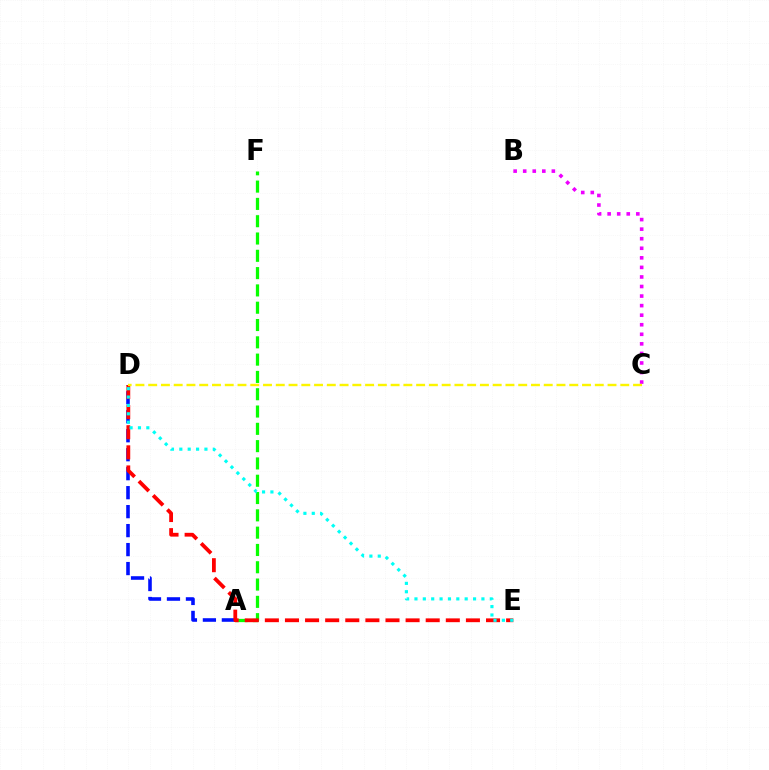{('A', 'F'): [{'color': '#08ff00', 'line_style': 'dashed', 'thickness': 2.35}], ('A', 'D'): [{'color': '#0010ff', 'line_style': 'dashed', 'thickness': 2.58}], ('D', 'E'): [{'color': '#ff0000', 'line_style': 'dashed', 'thickness': 2.73}, {'color': '#00fff6', 'line_style': 'dotted', 'thickness': 2.27}], ('B', 'C'): [{'color': '#ee00ff', 'line_style': 'dotted', 'thickness': 2.6}], ('C', 'D'): [{'color': '#fcf500', 'line_style': 'dashed', 'thickness': 1.73}]}